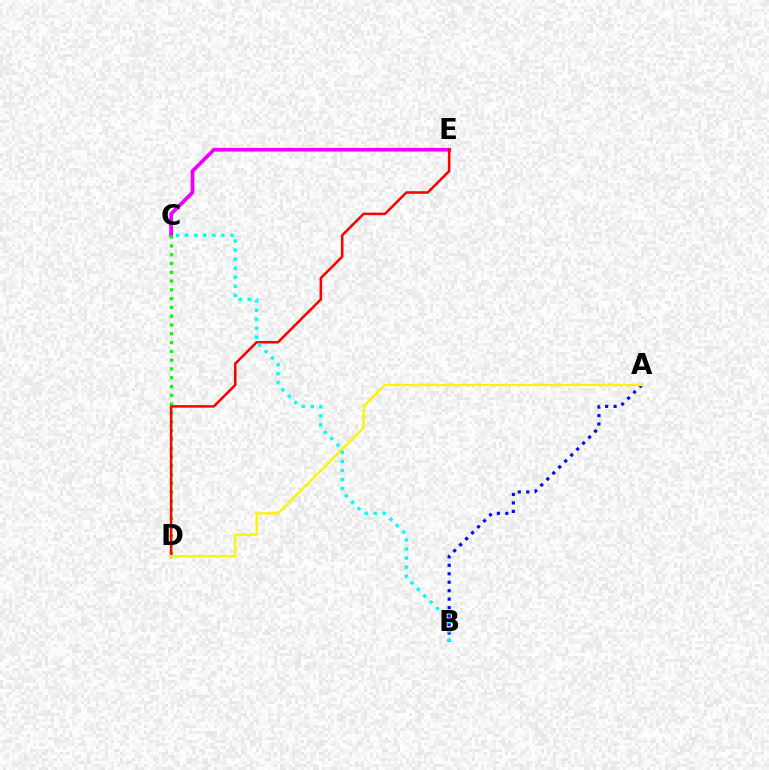{('C', 'E'): [{'color': '#ee00ff', 'line_style': 'solid', 'thickness': 2.67}], ('A', 'B'): [{'color': '#0010ff', 'line_style': 'dotted', 'thickness': 2.3}], ('C', 'D'): [{'color': '#08ff00', 'line_style': 'dotted', 'thickness': 2.39}], ('D', 'E'): [{'color': '#ff0000', 'line_style': 'solid', 'thickness': 1.82}], ('A', 'D'): [{'color': '#fcf500', 'line_style': 'solid', 'thickness': 1.69}], ('B', 'C'): [{'color': '#00fff6', 'line_style': 'dotted', 'thickness': 2.46}]}